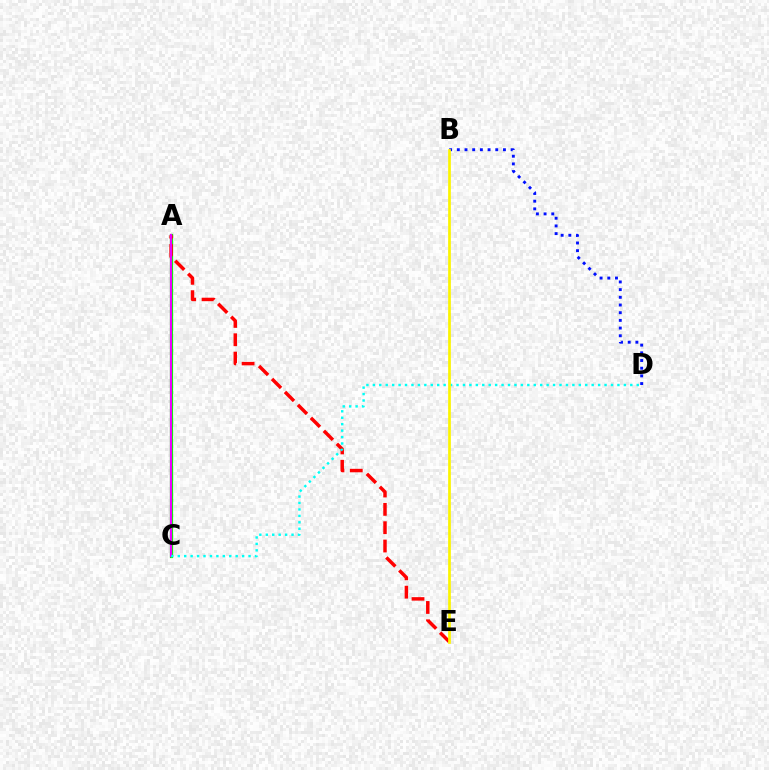{('B', 'D'): [{'color': '#0010ff', 'line_style': 'dotted', 'thickness': 2.09}], ('A', 'C'): [{'color': '#08ff00', 'line_style': 'solid', 'thickness': 2.33}, {'color': '#ee00ff', 'line_style': 'solid', 'thickness': 1.57}], ('A', 'E'): [{'color': '#ff0000', 'line_style': 'dashed', 'thickness': 2.49}], ('C', 'D'): [{'color': '#00fff6', 'line_style': 'dotted', 'thickness': 1.75}], ('B', 'E'): [{'color': '#fcf500', 'line_style': 'solid', 'thickness': 1.95}]}